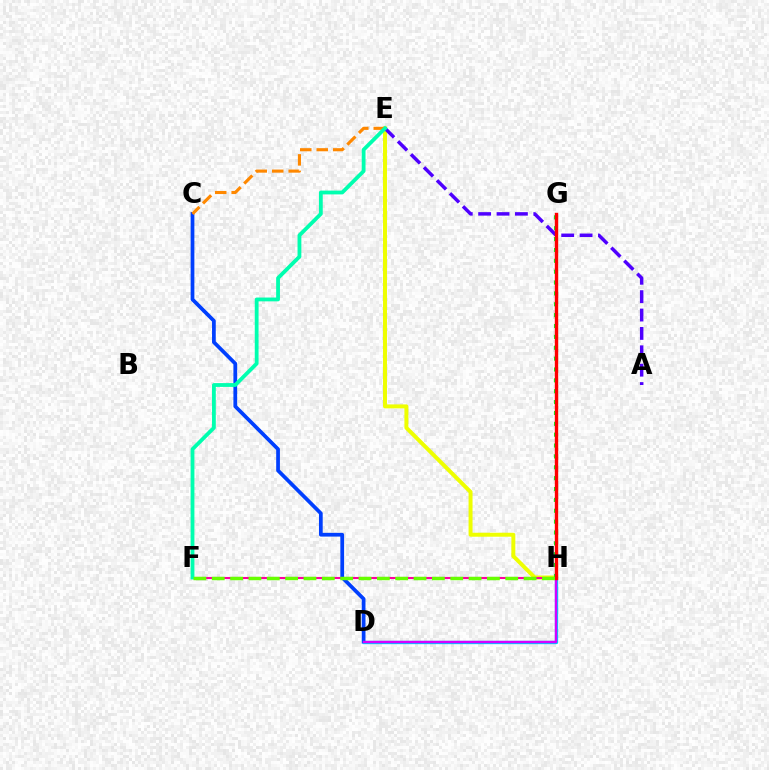{('C', 'D'): [{'color': '#003fff', 'line_style': 'solid', 'thickness': 2.69}], ('E', 'H'): [{'color': '#eeff00', 'line_style': 'solid', 'thickness': 2.86}], ('D', 'H'): [{'color': '#00c7ff', 'line_style': 'solid', 'thickness': 2.39}, {'color': '#d600ff', 'line_style': 'solid', 'thickness': 1.7}], ('F', 'H'): [{'color': '#ff00a0', 'line_style': 'solid', 'thickness': 1.5}, {'color': '#66ff00', 'line_style': 'dashed', 'thickness': 2.49}], ('C', 'E'): [{'color': '#ff8800', 'line_style': 'dashed', 'thickness': 2.24}], ('A', 'E'): [{'color': '#4f00ff', 'line_style': 'dashed', 'thickness': 2.5}], ('E', 'F'): [{'color': '#00ffaf', 'line_style': 'solid', 'thickness': 2.74}], ('G', 'H'): [{'color': '#00ff27', 'line_style': 'dotted', 'thickness': 2.95}, {'color': '#ff0000', 'line_style': 'solid', 'thickness': 2.44}]}